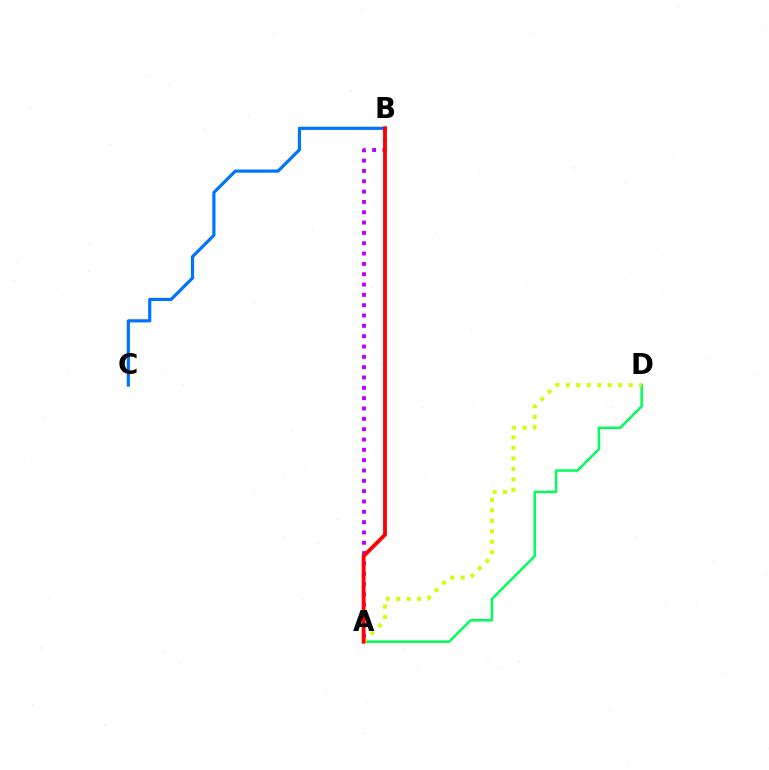{('A', 'B'): [{'color': '#b900ff', 'line_style': 'dotted', 'thickness': 2.81}, {'color': '#ff0000', 'line_style': 'solid', 'thickness': 2.75}], ('A', 'D'): [{'color': '#00ff5c', 'line_style': 'solid', 'thickness': 1.8}, {'color': '#d1ff00', 'line_style': 'dotted', 'thickness': 2.85}], ('B', 'C'): [{'color': '#0074ff', 'line_style': 'solid', 'thickness': 2.3}]}